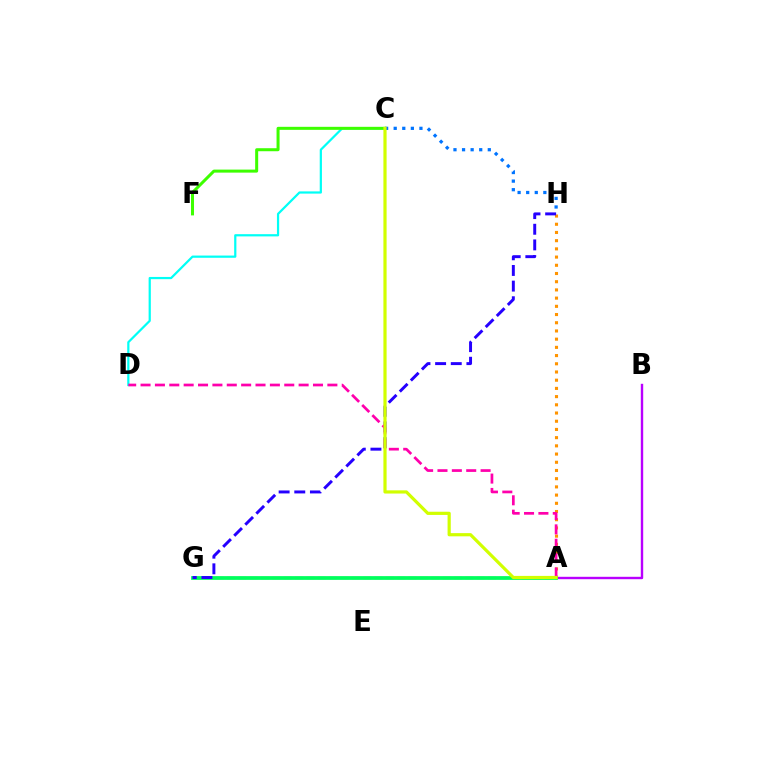{('C', 'D'): [{'color': '#00fff6', 'line_style': 'solid', 'thickness': 1.6}], ('A', 'H'): [{'color': '#ff9400', 'line_style': 'dotted', 'thickness': 2.23}], ('A', 'B'): [{'color': '#b900ff', 'line_style': 'solid', 'thickness': 1.73}], ('A', 'G'): [{'color': '#ff0000', 'line_style': 'dashed', 'thickness': 1.54}, {'color': '#00ff5c', 'line_style': 'solid', 'thickness': 2.69}], ('G', 'H'): [{'color': '#2500ff', 'line_style': 'dashed', 'thickness': 2.13}], ('A', 'D'): [{'color': '#ff00ac', 'line_style': 'dashed', 'thickness': 1.95}], ('C', 'F'): [{'color': '#3dff00', 'line_style': 'solid', 'thickness': 2.17}], ('C', 'H'): [{'color': '#0074ff', 'line_style': 'dotted', 'thickness': 2.33}], ('A', 'C'): [{'color': '#d1ff00', 'line_style': 'solid', 'thickness': 2.3}]}